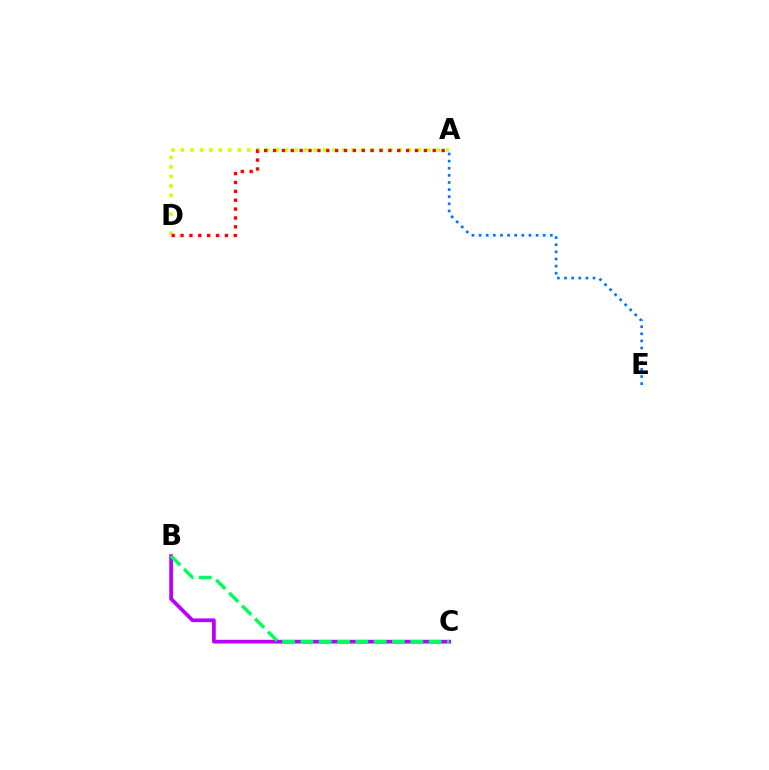{('B', 'C'): [{'color': '#b900ff', 'line_style': 'solid', 'thickness': 2.69}, {'color': '#00ff5c', 'line_style': 'dashed', 'thickness': 2.49}], ('A', 'D'): [{'color': '#d1ff00', 'line_style': 'dotted', 'thickness': 2.57}, {'color': '#ff0000', 'line_style': 'dotted', 'thickness': 2.41}], ('A', 'E'): [{'color': '#0074ff', 'line_style': 'dotted', 'thickness': 1.94}]}